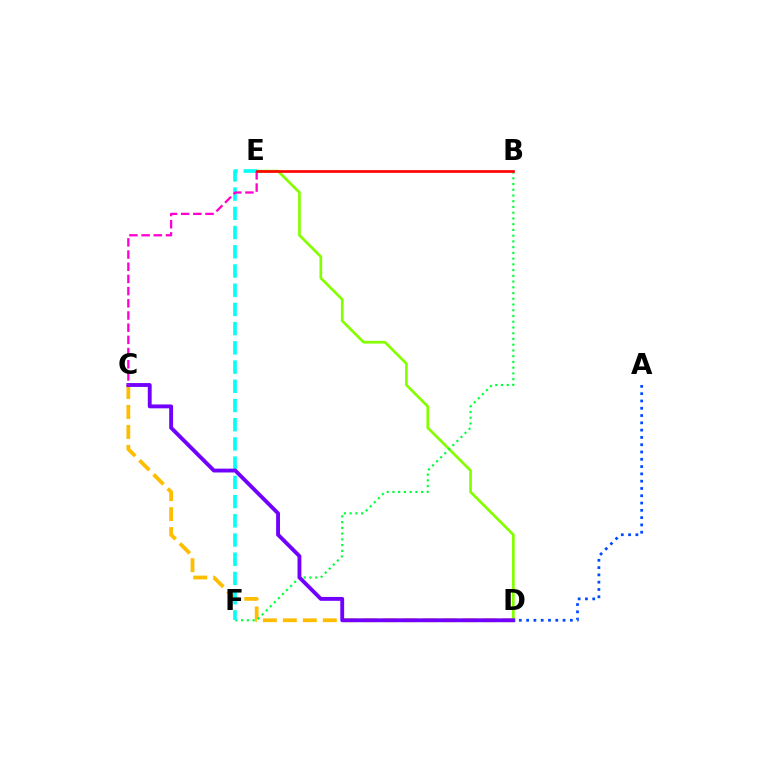{('C', 'D'): [{'color': '#ffbd00', 'line_style': 'dashed', 'thickness': 2.71}, {'color': '#7200ff', 'line_style': 'solid', 'thickness': 2.78}], ('D', 'E'): [{'color': '#84ff00', 'line_style': 'solid', 'thickness': 1.94}], ('B', 'F'): [{'color': '#00ff39', 'line_style': 'dotted', 'thickness': 1.56}], ('E', 'F'): [{'color': '#00fff6', 'line_style': 'dashed', 'thickness': 2.61}], ('A', 'D'): [{'color': '#004bff', 'line_style': 'dotted', 'thickness': 1.98}], ('C', 'E'): [{'color': '#ff00cf', 'line_style': 'dashed', 'thickness': 1.66}], ('B', 'E'): [{'color': '#ff0000', 'line_style': 'solid', 'thickness': 1.92}]}